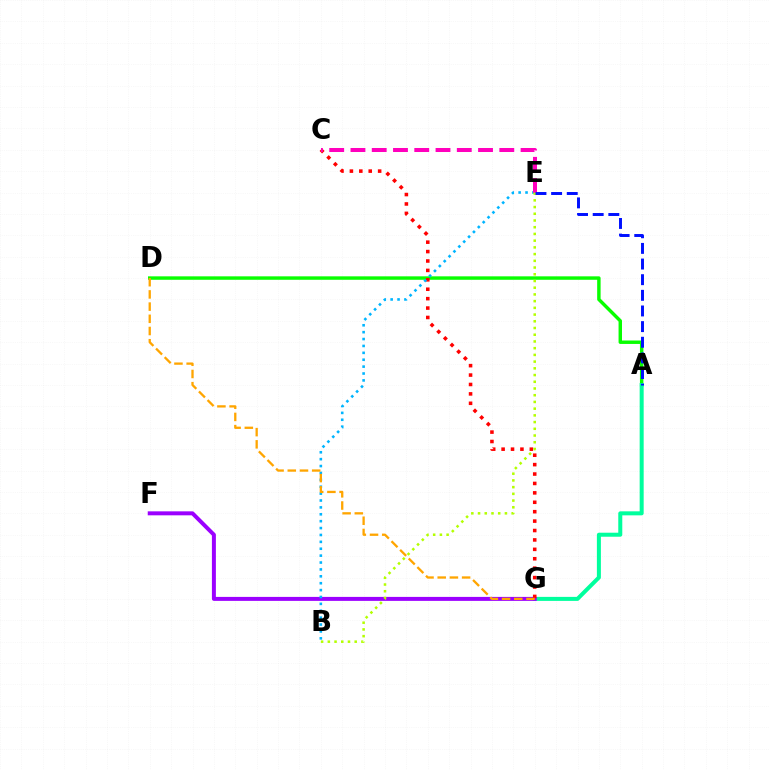{('A', 'D'): [{'color': '#08ff00', 'line_style': 'solid', 'thickness': 2.48}], ('A', 'G'): [{'color': '#00ff9d', 'line_style': 'solid', 'thickness': 2.89}], ('F', 'G'): [{'color': '#9b00ff', 'line_style': 'solid', 'thickness': 2.86}], ('C', 'G'): [{'color': '#ff0000', 'line_style': 'dotted', 'thickness': 2.56}], ('B', 'E'): [{'color': '#00b5ff', 'line_style': 'dotted', 'thickness': 1.87}, {'color': '#b3ff00', 'line_style': 'dotted', 'thickness': 1.83}], ('C', 'E'): [{'color': '#ff00bd', 'line_style': 'dashed', 'thickness': 2.89}], ('A', 'E'): [{'color': '#0010ff', 'line_style': 'dashed', 'thickness': 2.13}], ('D', 'G'): [{'color': '#ffa500', 'line_style': 'dashed', 'thickness': 1.66}]}